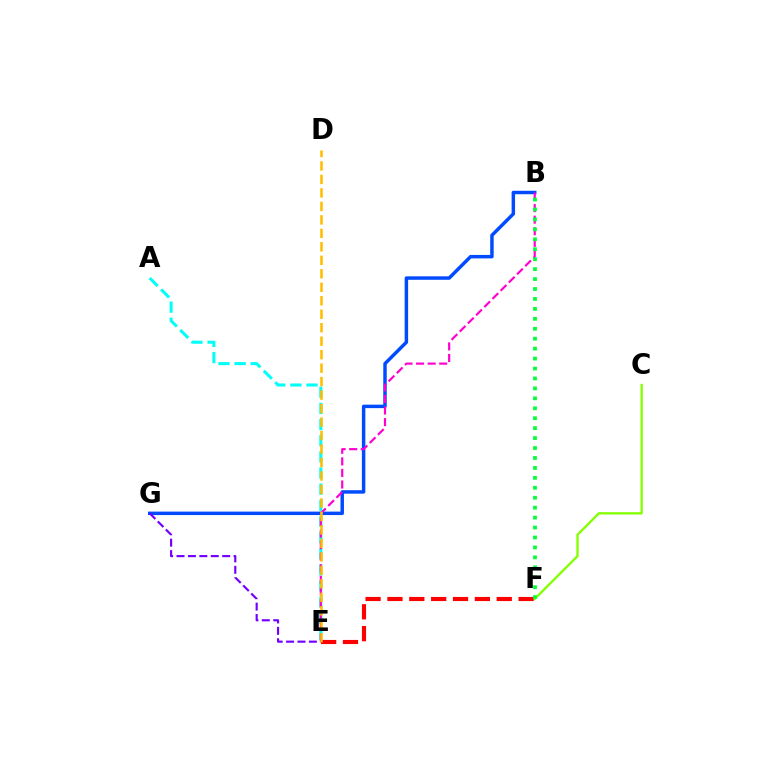{('B', 'G'): [{'color': '#004bff', 'line_style': 'solid', 'thickness': 2.49}], ('A', 'E'): [{'color': '#00fff6', 'line_style': 'dashed', 'thickness': 2.19}], ('B', 'E'): [{'color': '#ff00cf', 'line_style': 'dashed', 'thickness': 1.57}], ('C', 'F'): [{'color': '#84ff00', 'line_style': 'solid', 'thickness': 1.68}], ('E', 'F'): [{'color': '#ff0000', 'line_style': 'dashed', 'thickness': 2.97}], ('E', 'G'): [{'color': '#7200ff', 'line_style': 'dashed', 'thickness': 1.55}], ('B', 'F'): [{'color': '#00ff39', 'line_style': 'dotted', 'thickness': 2.7}], ('D', 'E'): [{'color': '#ffbd00', 'line_style': 'dashed', 'thickness': 1.83}]}